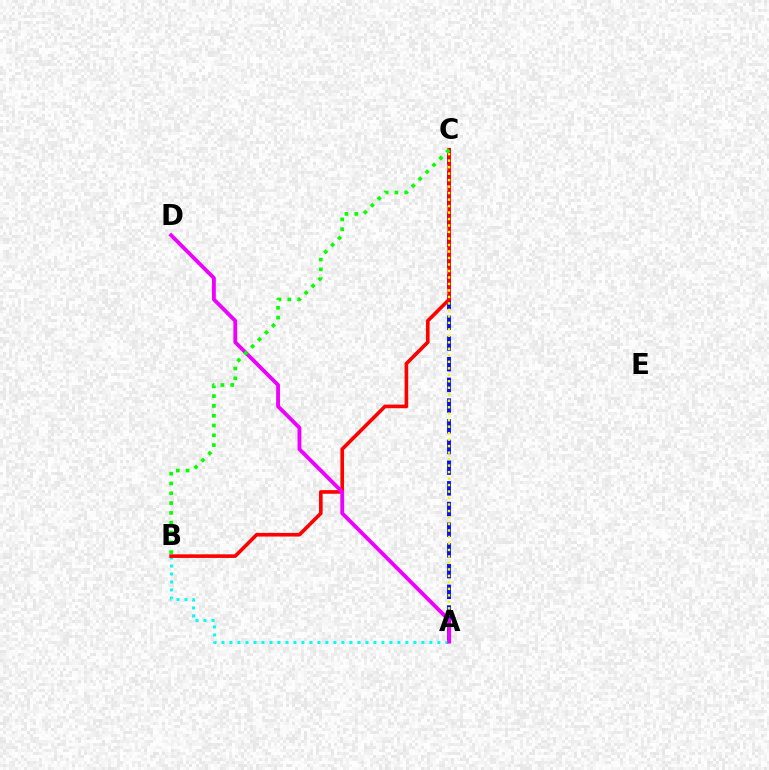{('A', 'B'): [{'color': '#00fff6', 'line_style': 'dotted', 'thickness': 2.17}], ('A', 'C'): [{'color': '#0010ff', 'line_style': 'dashed', 'thickness': 2.81}, {'color': '#fcf500', 'line_style': 'dotted', 'thickness': 1.76}], ('B', 'C'): [{'color': '#ff0000', 'line_style': 'solid', 'thickness': 2.61}, {'color': '#08ff00', 'line_style': 'dotted', 'thickness': 2.66}], ('A', 'D'): [{'color': '#ee00ff', 'line_style': 'solid', 'thickness': 2.75}]}